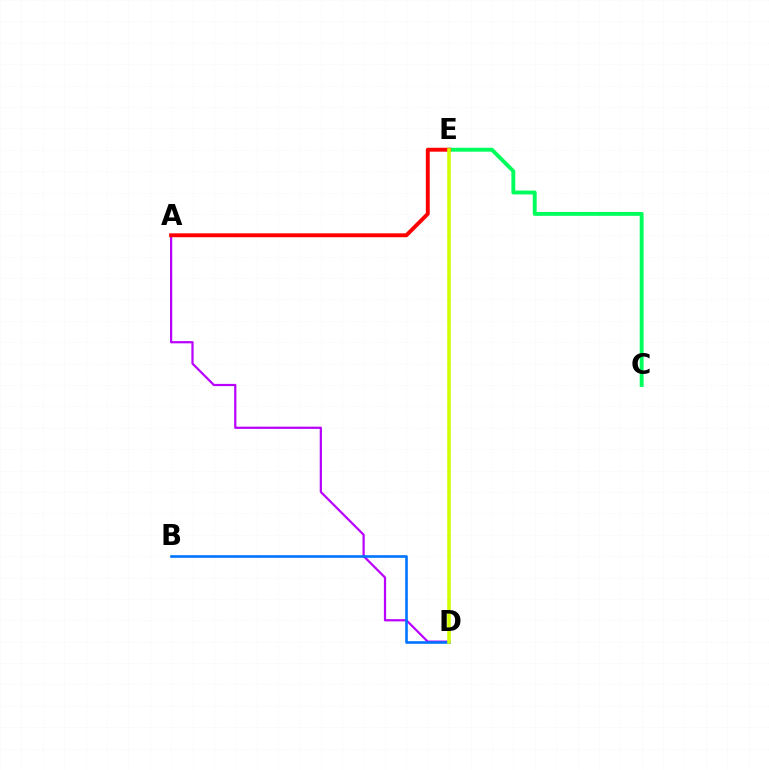{('A', 'D'): [{'color': '#b900ff', 'line_style': 'solid', 'thickness': 1.6}], ('C', 'E'): [{'color': '#00ff5c', 'line_style': 'solid', 'thickness': 2.81}], ('B', 'D'): [{'color': '#0074ff', 'line_style': 'solid', 'thickness': 1.9}], ('A', 'E'): [{'color': '#ff0000', 'line_style': 'solid', 'thickness': 2.81}], ('D', 'E'): [{'color': '#d1ff00', 'line_style': 'solid', 'thickness': 2.58}]}